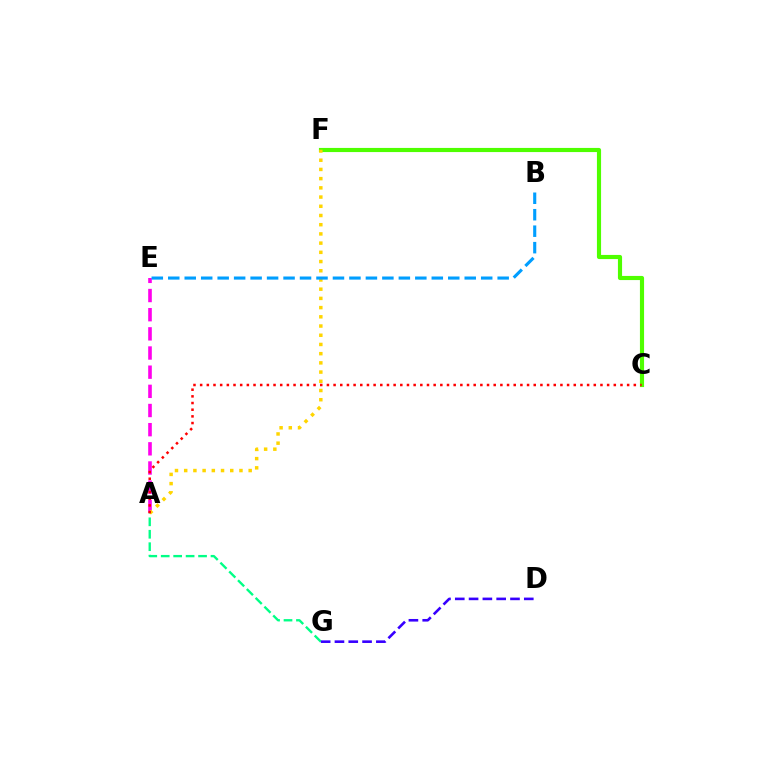{('A', 'G'): [{'color': '#00ff86', 'line_style': 'dashed', 'thickness': 1.69}], ('C', 'F'): [{'color': '#4fff00', 'line_style': 'solid', 'thickness': 2.98}], ('A', 'E'): [{'color': '#ff00ed', 'line_style': 'dashed', 'thickness': 2.6}], ('D', 'G'): [{'color': '#3700ff', 'line_style': 'dashed', 'thickness': 1.88}], ('A', 'F'): [{'color': '#ffd500', 'line_style': 'dotted', 'thickness': 2.5}], ('A', 'C'): [{'color': '#ff0000', 'line_style': 'dotted', 'thickness': 1.81}], ('B', 'E'): [{'color': '#009eff', 'line_style': 'dashed', 'thickness': 2.24}]}